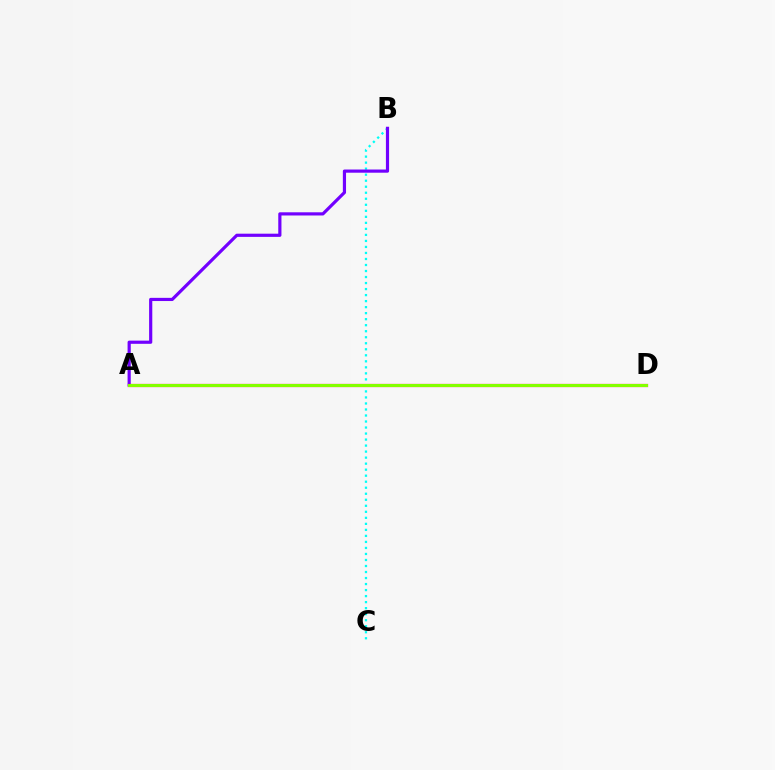{('B', 'C'): [{'color': '#00fff6', 'line_style': 'dotted', 'thickness': 1.64}], ('A', 'B'): [{'color': '#7200ff', 'line_style': 'solid', 'thickness': 2.29}], ('A', 'D'): [{'color': '#ff0000', 'line_style': 'solid', 'thickness': 2.3}, {'color': '#84ff00', 'line_style': 'solid', 'thickness': 2.17}]}